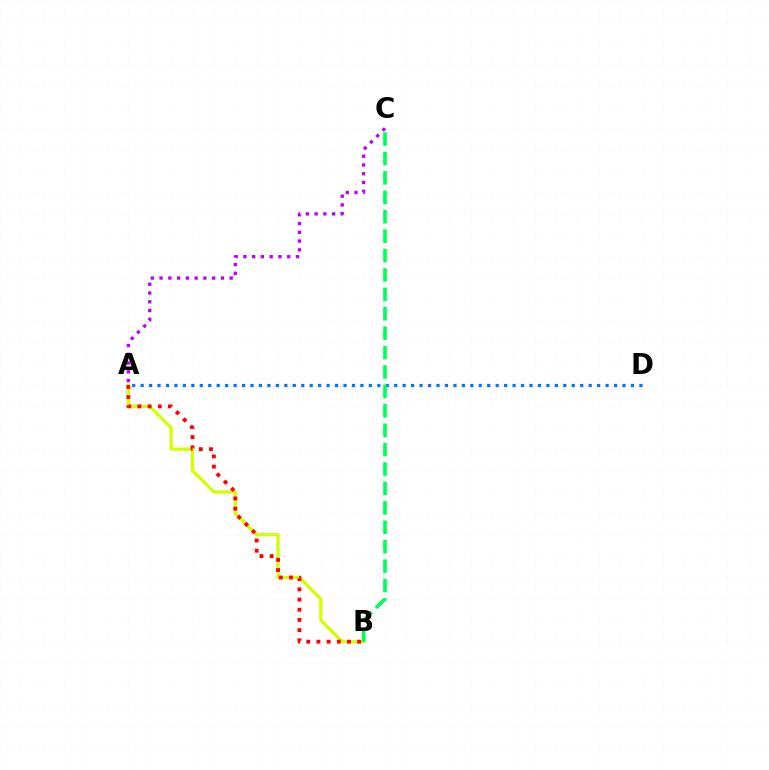{('A', 'B'): [{'color': '#d1ff00', 'line_style': 'solid', 'thickness': 2.33}, {'color': '#ff0000', 'line_style': 'dotted', 'thickness': 2.77}], ('A', 'C'): [{'color': '#b900ff', 'line_style': 'dotted', 'thickness': 2.38}], ('A', 'D'): [{'color': '#0074ff', 'line_style': 'dotted', 'thickness': 2.3}], ('B', 'C'): [{'color': '#00ff5c', 'line_style': 'dashed', 'thickness': 2.64}]}